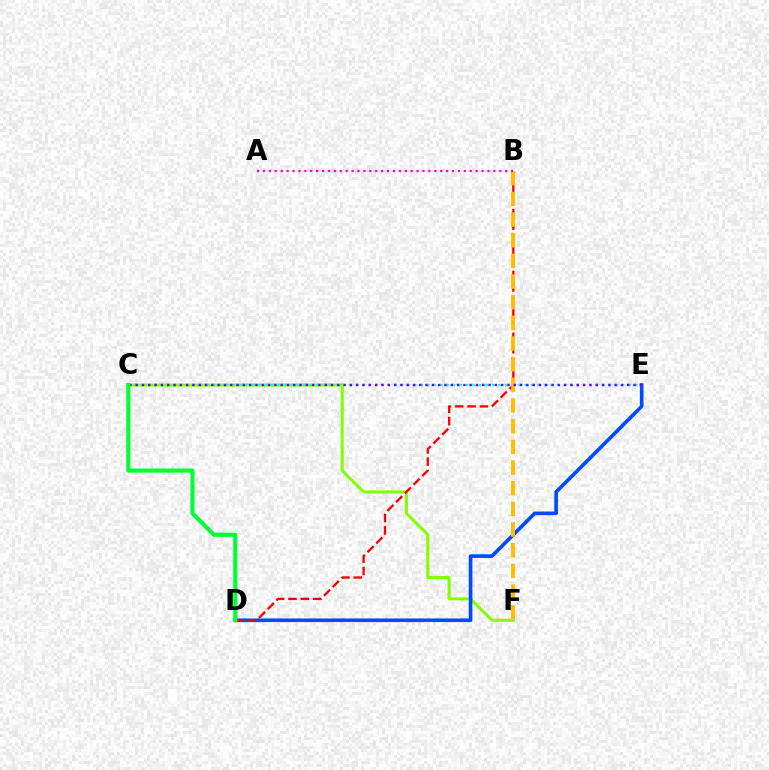{('C', 'F'): [{'color': '#84ff00', 'line_style': 'solid', 'thickness': 2.17}], ('D', 'E'): [{'color': '#004bff', 'line_style': 'solid', 'thickness': 2.62}], ('C', 'E'): [{'color': '#00fff6', 'line_style': 'dotted', 'thickness': 1.77}, {'color': '#7200ff', 'line_style': 'dotted', 'thickness': 1.71}], ('B', 'D'): [{'color': '#ff0000', 'line_style': 'dashed', 'thickness': 1.68}], ('B', 'F'): [{'color': '#ffbd00', 'line_style': 'dashed', 'thickness': 2.81}], ('C', 'D'): [{'color': '#00ff39', 'line_style': 'solid', 'thickness': 2.96}], ('A', 'B'): [{'color': '#ff00cf', 'line_style': 'dotted', 'thickness': 1.6}]}